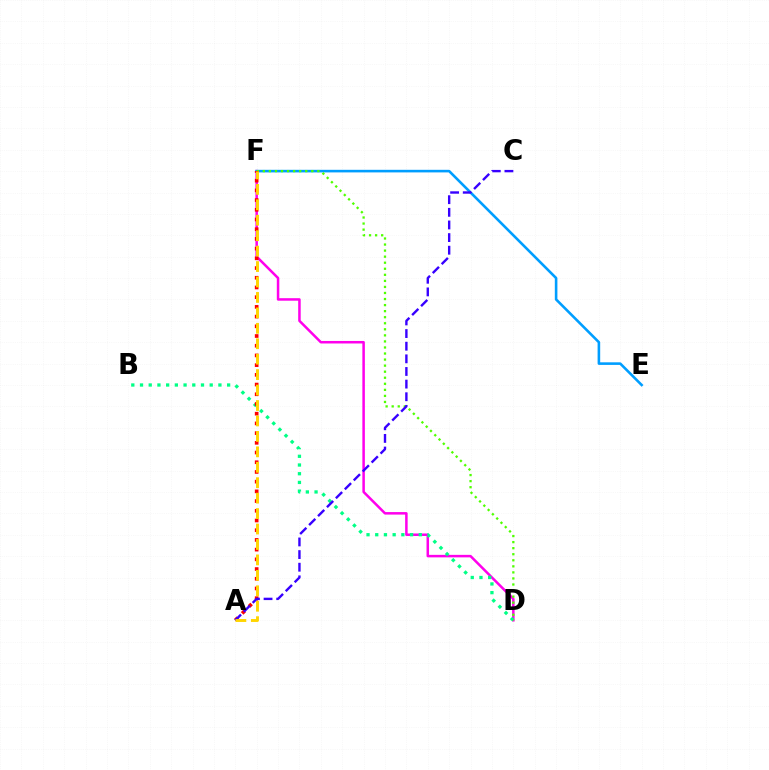{('D', 'F'): [{'color': '#ff00ed', 'line_style': 'solid', 'thickness': 1.81}, {'color': '#4fff00', 'line_style': 'dotted', 'thickness': 1.64}], ('B', 'D'): [{'color': '#00ff86', 'line_style': 'dotted', 'thickness': 2.37}], ('E', 'F'): [{'color': '#009eff', 'line_style': 'solid', 'thickness': 1.87}], ('A', 'F'): [{'color': '#ff0000', 'line_style': 'dotted', 'thickness': 2.64}, {'color': '#ffd500', 'line_style': 'dashed', 'thickness': 2.1}], ('A', 'C'): [{'color': '#3700ff', 'line_style': 'dashed', 'thickness': 1.72}]}